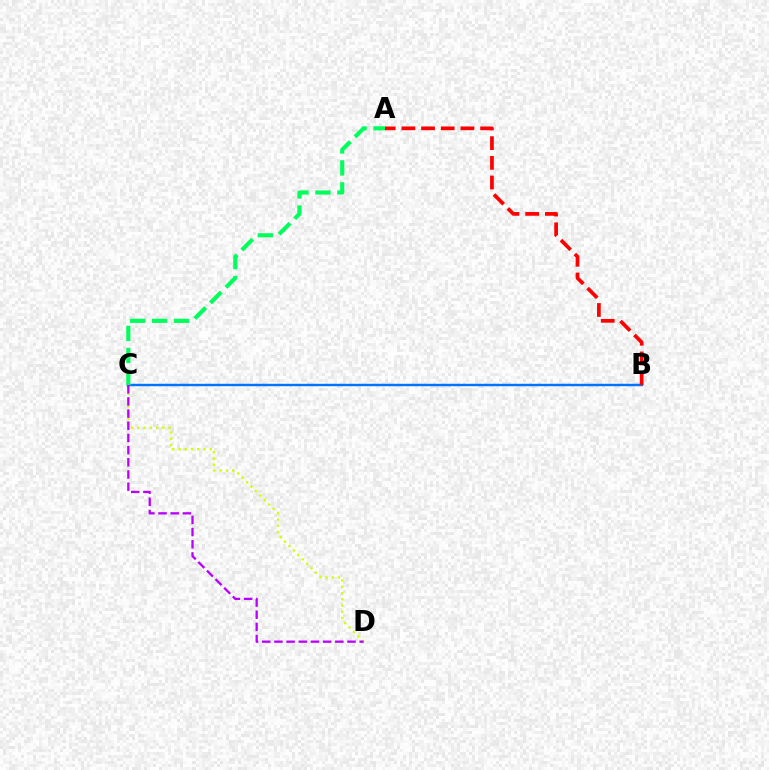{('B', 'C'): [{'color': '#0074ff', 'line_style': 'solid', 'thickness': 1.74}], ('C', 'D'): [{'color': '#d1ff00', 'line_style': 'dotted', 'thickness': 1.7}, {'color': '#b900ff', 'line_style': 'dashed', 'thickness': 1.65}], ('A', 'C'): [{'color': '#00ff5c', 'line_style': 'dashed', 'thickness': 2.98}], ('A', 'B'): [{'color': '#ff0000', 'line_style': 'dashed', 'thickness': 2.67}]}